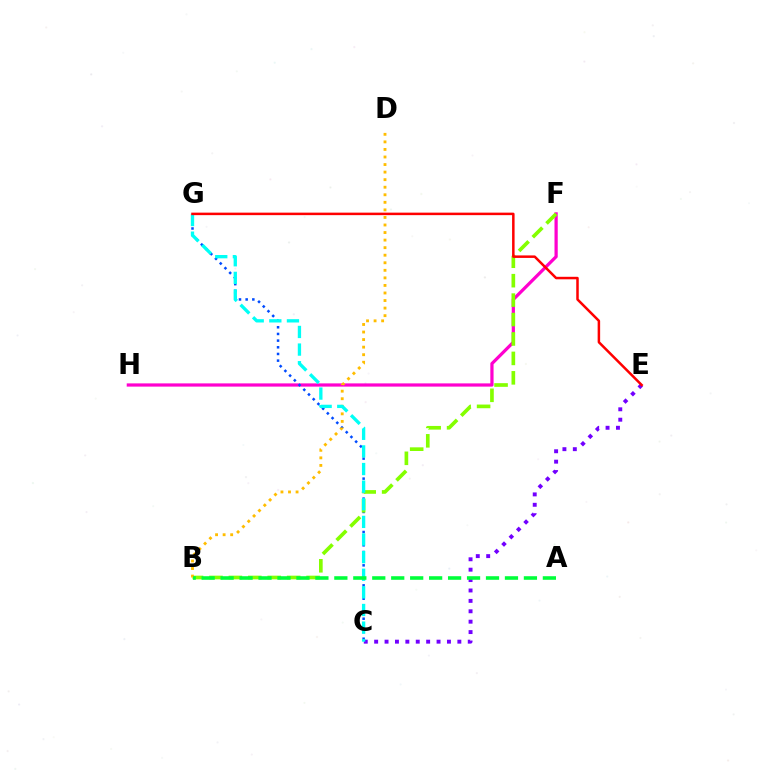{('F', 'H'): [{'color': '#ff00cf', 'line_style': 'solid', 'thickness': 2.32}], ('C', 'G'): [{'color': '#004bff', 'line_style': 'dotted', 'thickness': 1.81}, {'color': '#00fff6', 'line_style': 'dashed', 'thickness': 2.39}], ('C', 'E'): [{'color': '#7200ff', 'line_style': 'dotted', 'thickness': 2.83}], ('B', 'F'): [{'color': '#84ff00', 'line_style': 'dashed', 'thickness': 2.64}], ('B', 'D'): [{'color': '#ffbd00', 'line_style': 'dotted', 'thickness': 2.05}], ('A', 'B'): [{'color': '#00ff39', 'line_style': 'dashed', 'thickness': 2.58}], ('E', 'G'): [{'color': '#ff0000', 'line_style': 'solid', 'thickness': 1.8}]}